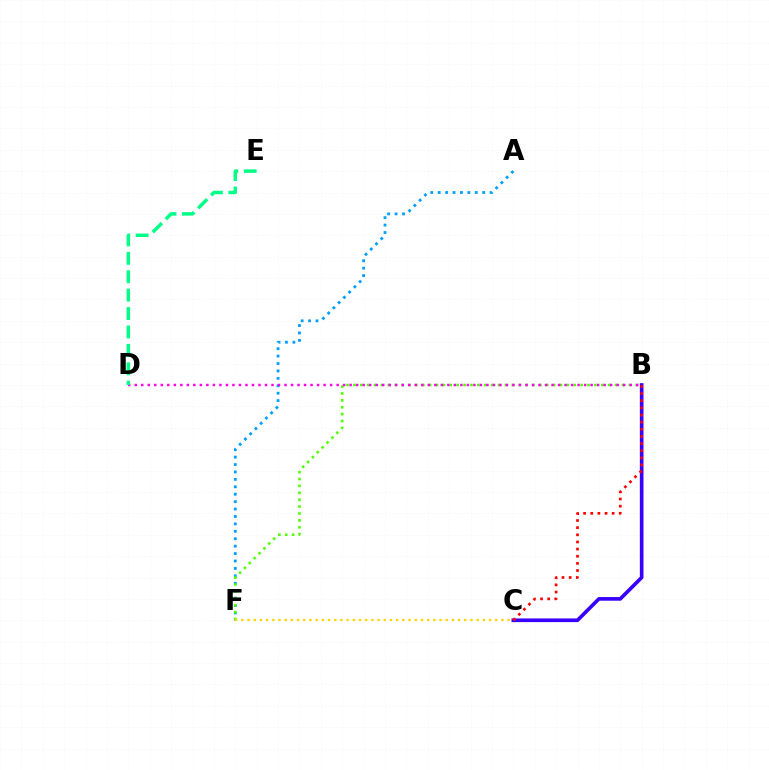{('A', 'F'): [{'color': '#009eff', 'line_style': 'dotted', 'thickness': 2.02}], ('B', 'F'): [{'color': '#4fff00', 'line_style': 'dotted', 'thickness': 1.87}], ('B', 'C'): [{'color': '#3700ff', 'line_style': 'solid', 'thickness': 2.63}, {'color': '#ff0000', 'line_style': 'dotted', 'thickness': 1.94}], ('B', 'D'): [{'color': '#ff00ed', 'line_style': 'dotted', 'thickness': 1.77}], ('D', 'E'): [{'color': '#00ff86', 'line_style': 'dashed', 'thickness': 2.5}], ('C', 'F'): [{'color': '#ffd500', 'line_style': 'dotted', 'thickness': 1.68}]}